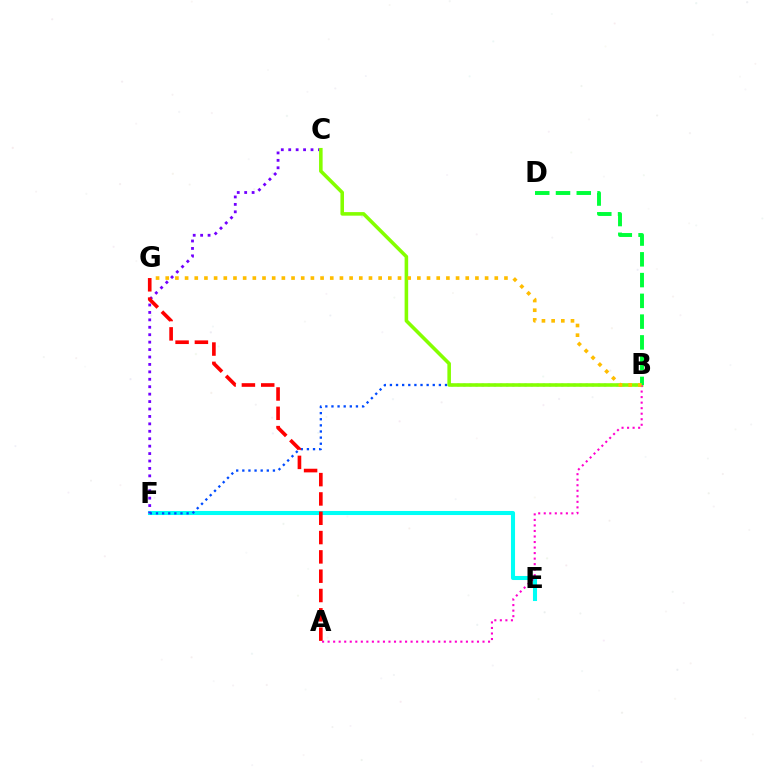{('E', 'F'): [{'color': '#00fff6', 'line_style': 'solid', 'thickness': 2.93}], ('C', 'F'): [{'color': '#7200ff', 'line_style': 'dotted', 'thickness': 2.02}], ('B', 'F'): [{'color': '#004bff', 'line_style': 'dotted', 'thickness': 1.66}], ('B', 'C'): [{'color': '#84ff00', 'line_style': 'solid', 'thickness': 2.57}], ('B', 'D'): [{'color': '#00ff39', 'line_style': 'dashed', 'thickness': 2.82}], ('A', 'G'): [{'color': '#ff0000', 'line_style': 'dashed', 'thickness': 2.62}], ('A', 'B'): [{'color': '#ff00cf', 'line_style': 'dotted', 'thickness': 1.5}], ('B', 'G'): [{'color': '#ffbd00', 'line_style': 'dotted', 'thickness': 2.63}]}